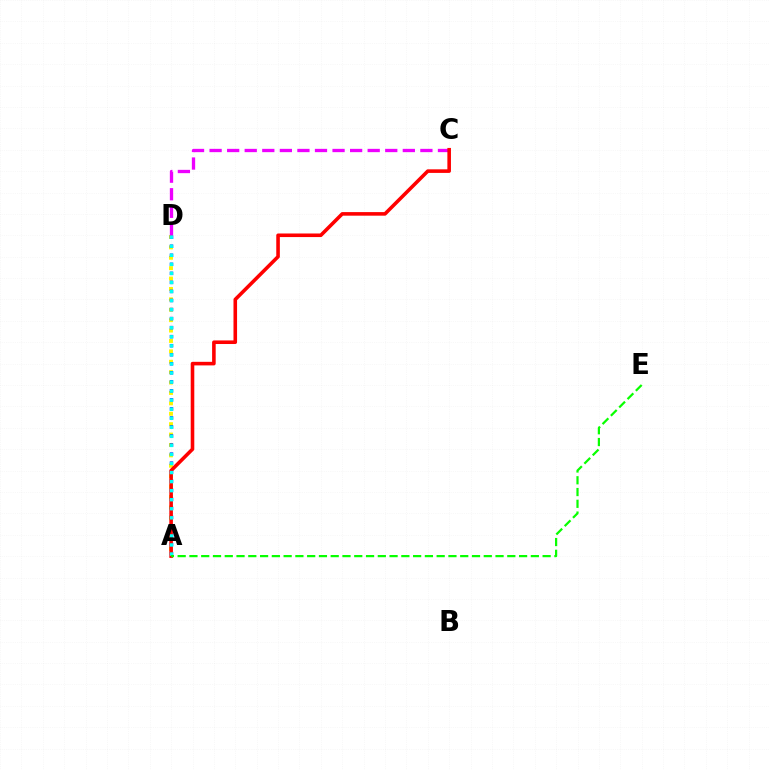{('A', 'D'): [{'color': '#fcf500', 'line_style': 'dotted', 'thickness': 2.83}, {'color': '#0010ff', 'line_style': 'dotted', 'thickness': 2.46}, {'color': '#00fff6', 'line_style': 'dotted', 'thickness': 2.46}], ('C', 'D'): [{'color': '#ee00ff', 'line_style': 'dashed', 'thickness': 2.39}], ('A', 'C'): [{'color': '#ff0000', 'line_style': 'solid', 'thickness': 2.58}], ('A', 'E'): [{'color': '#08ff00', 'line_style': 'dashed', 'thickness': 1.6}]}